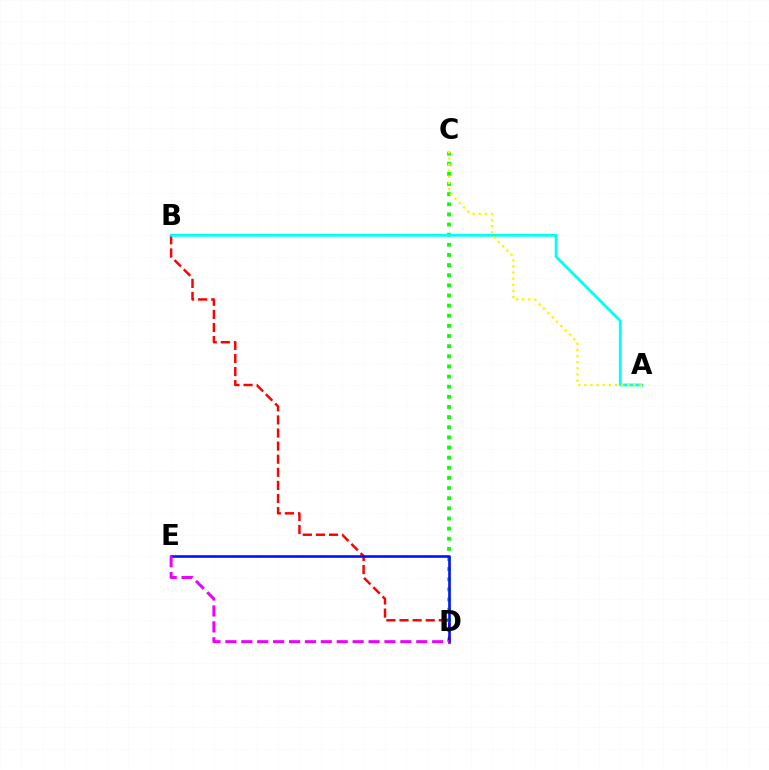{('C', 'D'): [{'color': '#08ff00', 'line_style': 'dotted', 'thickness': 2.75}], ('B', 'D'): [{'color': '#ff0000', 'line_style': 'dashed', 'thickness': 1.78}], ('A', 'B'): [{'color': '#00fff6', 'line_style': 'solid', 'thickness': 2.05}], ('A', 'C'): [{'color': '#fcf500', 'line_style': 'dotted', 'thickness': 1.67}], ('D', 'E'): [{'color': '#0010ff', 'line_style': 'solid', 'thickness': 1.88}, {'color': '#ee00ff', 'line_style': 'dashed', 'thickness': 2.16}]}